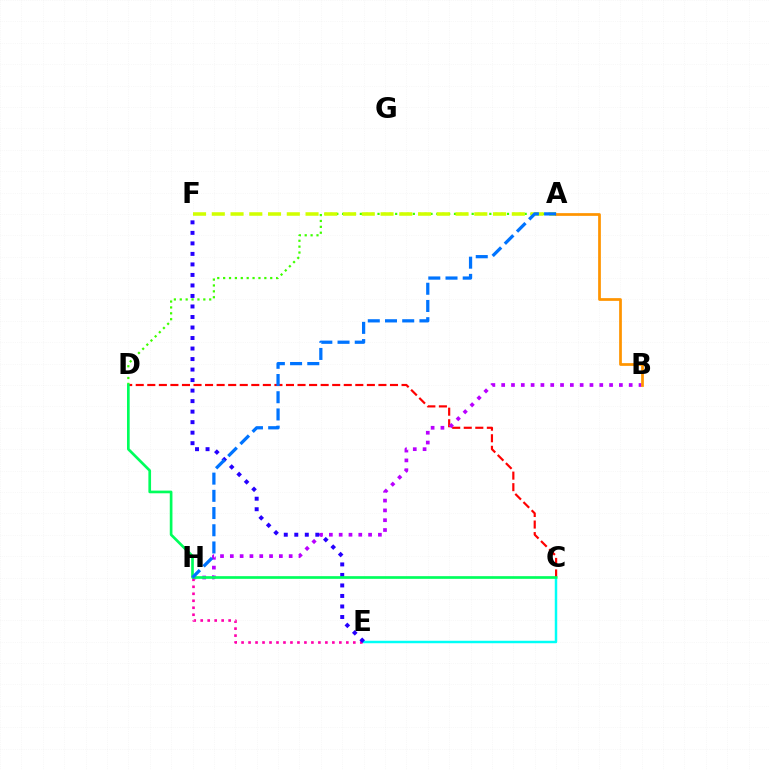{('C', 'E'): [{'color': '#00fff6', 'line_style': 'solid', 'thickness': 1.78}], ('C', 'D'): [{'color': '#ff0000', 'line_style': 'dashed', 'thickness': 1.57}, {'color': '#00ff5c', 'line_style': 'solid', 'thickness': 1.93}], ('B', 'H'): [{'color': '#b900ff', 'line_style': 'dotted', 'thickness': 2.67}], ('A', 'D'): [{'color': '#3dff00', 'line_style': 'dotted', 'thickness': 1.6}], ('A', 'F'): [{'color': '#d1ff00', 'line_style': 'dashed', 'thickness': 2.55}], ('E', 'H'): [{'color': '#ff00ac', 'line_style': 'dotted', 'thickness': 1.9}], ('E', 'F'): [{'color': '#2500ff', 'line_style': 'dotted', 'thickness': 2.86}], ('A', 'B'): [{'color': '#ff9400', 'line_style': 'solid', 'thickness': 1.97}], ('A', 'H'): [{'color': '#0074ff', 'line_style': 'dashed', 'thickness': 2.34}]}